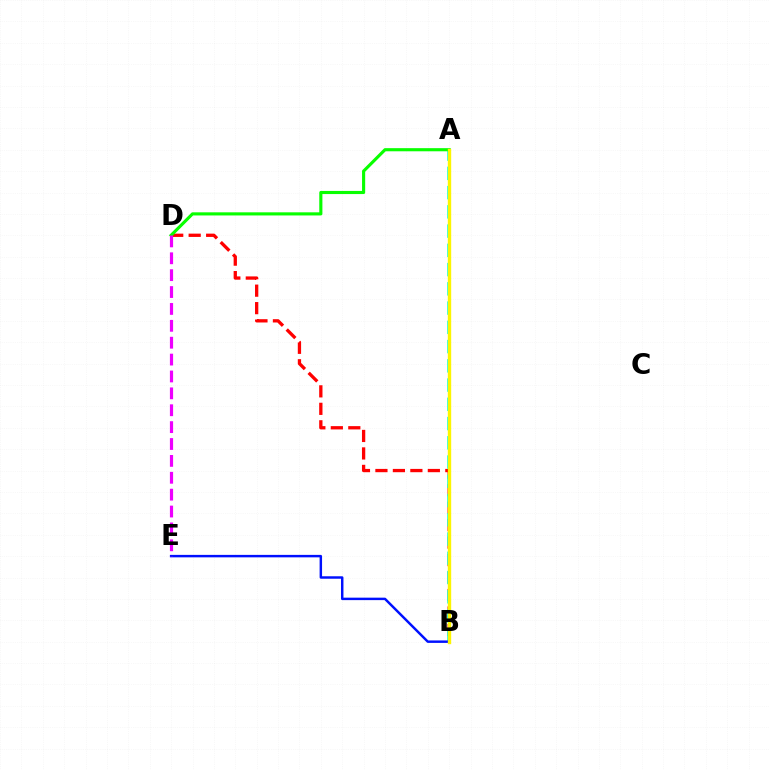{('B', 'D'): [{'color': '#ff0000', 'line_style': 'dashed', 'thickness': 2.37}], ('A', 'B'): [{'color': '#00fff6', 'line_style': 'dashed', 'thickness': 2.61}, {'color': '#fcf500', 'line_style': 'solid', 'thickness': 2.43}], ('B', 'E'): [{'color': '#0010ff', 'line_style': 'solid', 'thickness': 1.77}], ('A', 'D'): [{'color': '#08ff00', 'line_style': 'solid', 'thickness': 2.25}], ('D', 'E'): [{'color': '#ee00ff', 'line_style': 'dashed', 'thickness': 2.29}]}